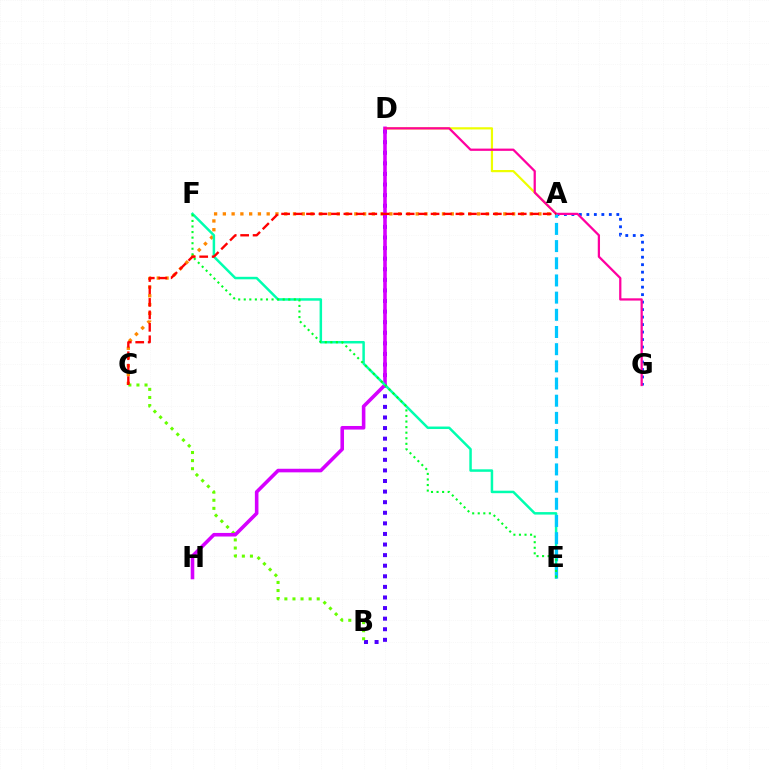{('A', 'G'): [{'color': '#003fff', 'line_style': 'dotted', 'thickness': 2.03}], ('A', 'C'): [{'color': '#ff8800', 'line_style': 'dotted', 'thickness': 2.38}, {'color': '#ff0000', 'line_style': 'dashed', 'thickness': 1.69}], ('B', 'D'): [{'color': '#4f00ff', 'line_style': 'dotted', 'thickness': 2.88}], ('A', 'D'): [{'color': '#eeff00', 'line_style': 'solid', 'thickness': 1.59}], ('B', 'C'): [{'color': '#66ff00', 'line_style': 'dotted', 'thickness': 2.2}], ('D', 'H'): [{'color': '#d600ff', 'line_style': 'solid', 'thickness': 2.58}], ('D', 'G'): [{'color': '#ff00a0', 'line_style': 'solid', 'thickness': 1.62}], ('E', 'F'): [{'color': '#00ffaf', 'line_style': 'solid', 'thickness': 1.79}, {'color': '#00ff27', 'line_style': 'dotted', 'thickness': 1.51}], ('A', 'E'): [{'color': '#00c7ff', 'line_style': 'dashed', 'thickness': 2.33}]}